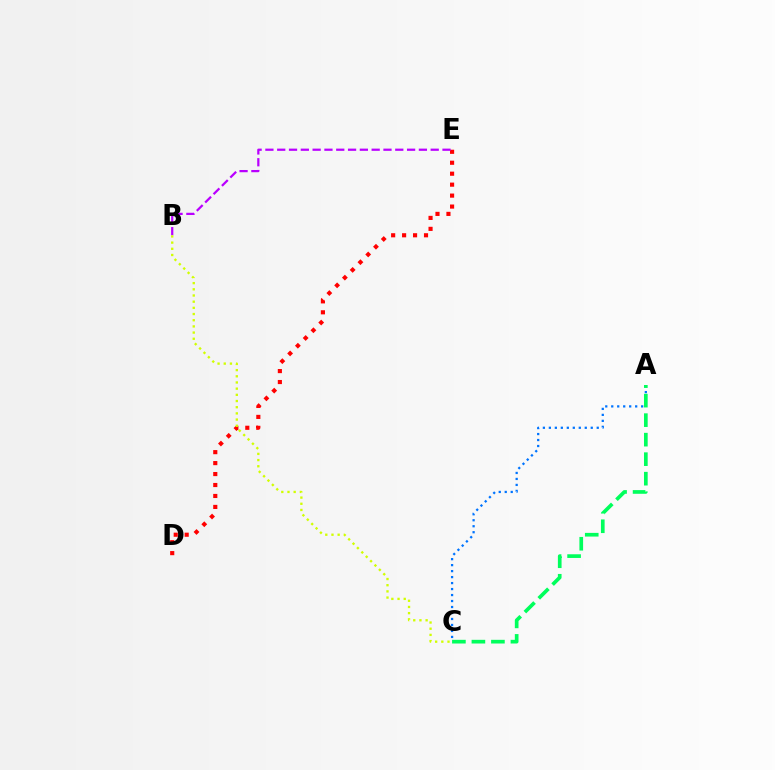{('D', 'E'): [{'color': '#ff0000', 'line_style': 'dotted', 'thickness': 2.98}], ('A', 'C'): [{'color': '#0074ff', 'line_style': 'dotted', 'thickness': 1.63}, {'color': '#00ff5c', 'line_style': 'dashed', 'thickness': 2.65}], ('B', 'E'): [{'color': '#b900ff', 'line_style': 'dashed', 'thickness': 1.6}], ('B', 'C'): [{'color': '#d1ff00', 'line_style': 'dotted', 'thickness': 1.68}]}